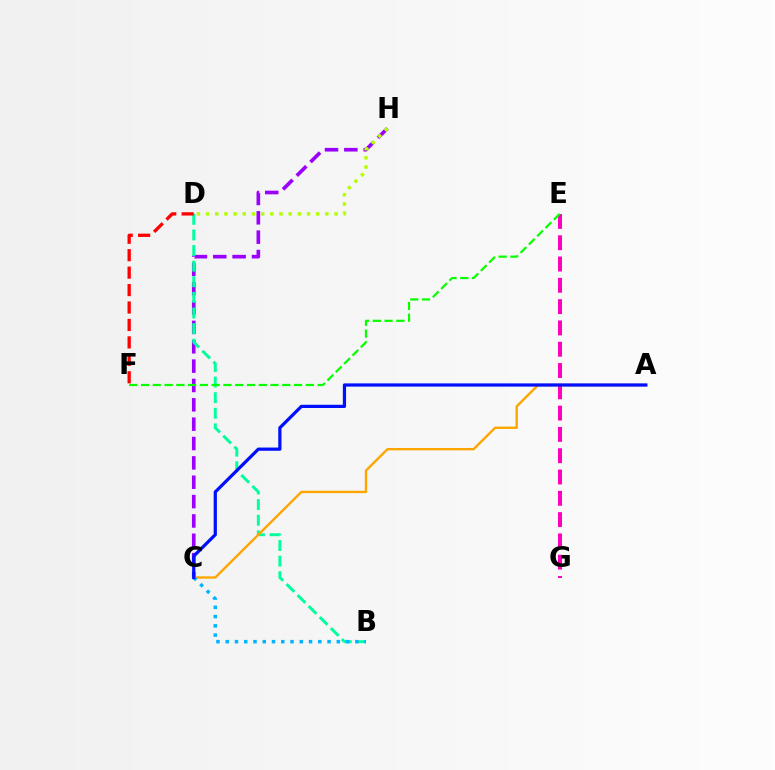{('C', 'H'): [{'color': '#9b00ff', 'line_style': 'dashed', 'thickness': 2.63}], ('E', 'G'): [{'color': '#ff00bd', 'line_style': 'dashed', 'thickness': 2.89}], ('B', 'D'): [{'color': '#00ff9d', 'line_style': 'dashed', 'thickness': 2.12}], ('D', 'F'): [{'color': '#ff0000', 'line_style': 'dashed', 'thickness': 2.37}], ('A', 'C'): [{'color': '#ffa500', 'line_style': 'solid', 'thickness': 1.7}, {'color': '#0010ff', 'line_style': 'solid', 'thickness': 2.32}], ('B', 'C'): [{'color': '#00b5ff', 'line_style': 'dotted', 'thickness': 2.52}], ('E', 'F'): [{'color': '#08ff00', 'line_style': 'dashed', 'thickness': 1.6}], ('D', 'H'): [{'color': '#b3ff00', 'line_style': 'dotted', 'thickness': 2.49}]}